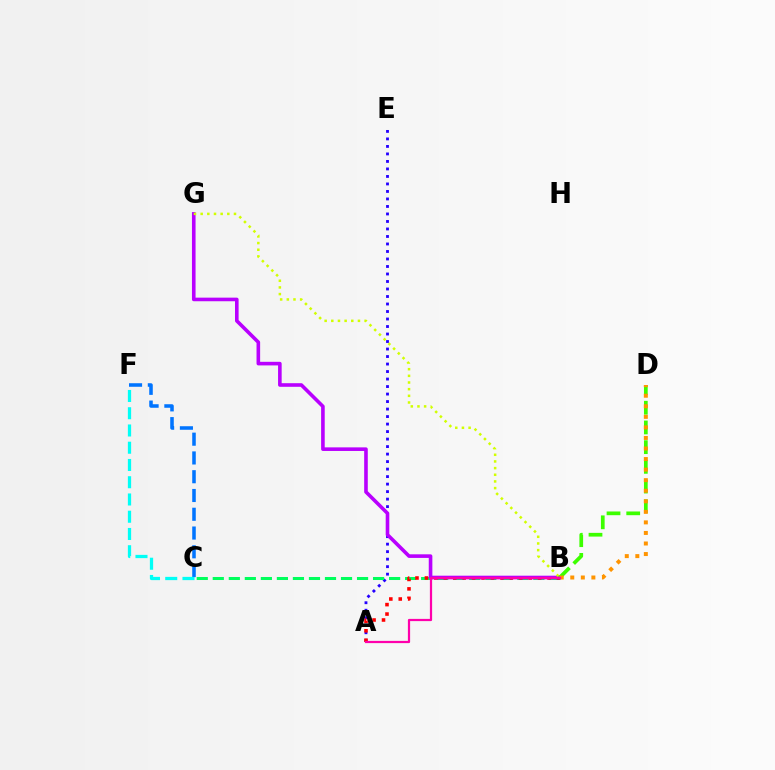{('A', 'E'): [{'color': '#2500ff', 'line_style': 'dotted', 'thickness': 2.04}], ('B', 'C'): [{'color': '#00ff5c', 'line_style': 'dashed', 'thickness': 2.18}], ('A', 'B'): [{'color': '#ff0000', 'line_style': 'dotted', 'thickness': 2.56}, {'color': '#ff00ac', 'line_style': 'solid', 'thickness': 1.6}], ('B', 'G'): [{'color': '#b900ff', 'line_style': 'solid', 'thickness': 2.59}, {'color': '#d1ff00', 'line_style': 'dotted', 'thickness': 1.81}], ('C', 'F'): [{'color': '#0074ff', 'line_style': 'dashed', 'thickness': 2.55}, {'color': '#00fff6', 'line_style': 'dashed', 'thickness': 2.34}], ('B', 'D'): [{'color': '#3dff00', 'line_style': 'dashed', 'thickness': 2.68}, {'color': '#ff9400', 'line_style': 'dotted', 'thickness': 2.87}]}